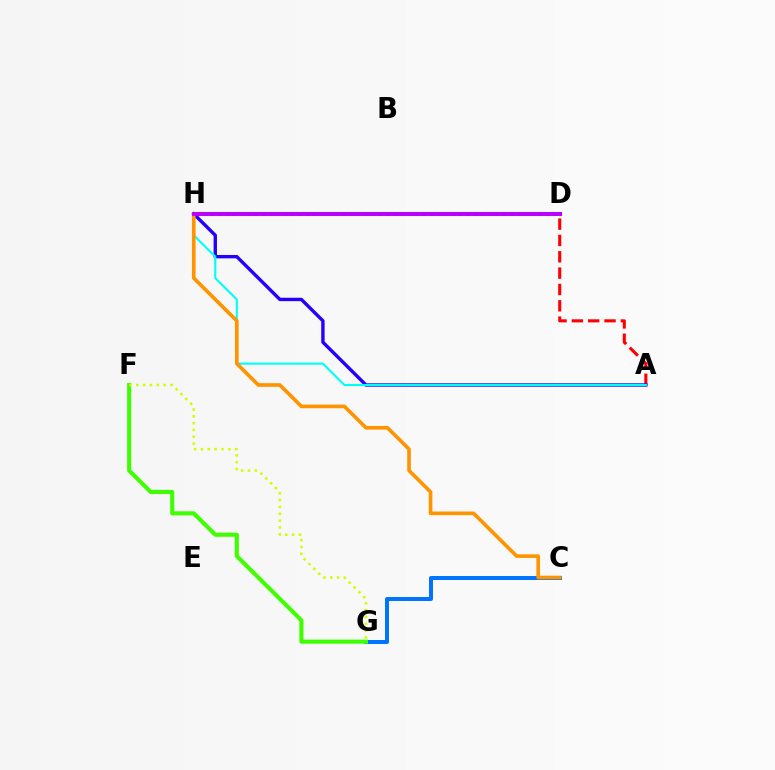{('D', 'H'): [{'color': '#ff00ac', 'line_style': 'solid', 'thickness': 2.92}, {'color': '#00ff5c', 'line_style': 'dotted', 'thickness': 1.98}, {'color': '#b900ff', 'line_style': 'solid', 'thickness': 2.76}], ('A', 'D'): [{'color': '#ff0000', 'line_style': 'dashed', 'thickness': 2.22}], ('C', 'G'): [{'color': '#0074ff', 'line_style': 'solid', 'thickness': 2.87}], ('A', 'H'): [{'color': '#2500ff', 'line_style': 'solid', 'thickness': 2.44}, {'color': '#00fff6', 'line_style': 'solid', 'thickness': 1.52}], ('F', 'G'): [{'color': '#3dff00', 'line_style': 'solid', 'thickness': 2.94}, {'color': '#d1ff00', 'line_style': 'dotted', 'thickness': 1.86}], ('C', 'H'): [{'color': '#ff9400', 'line_style': 'solid', 'thickness': 2.62}]}